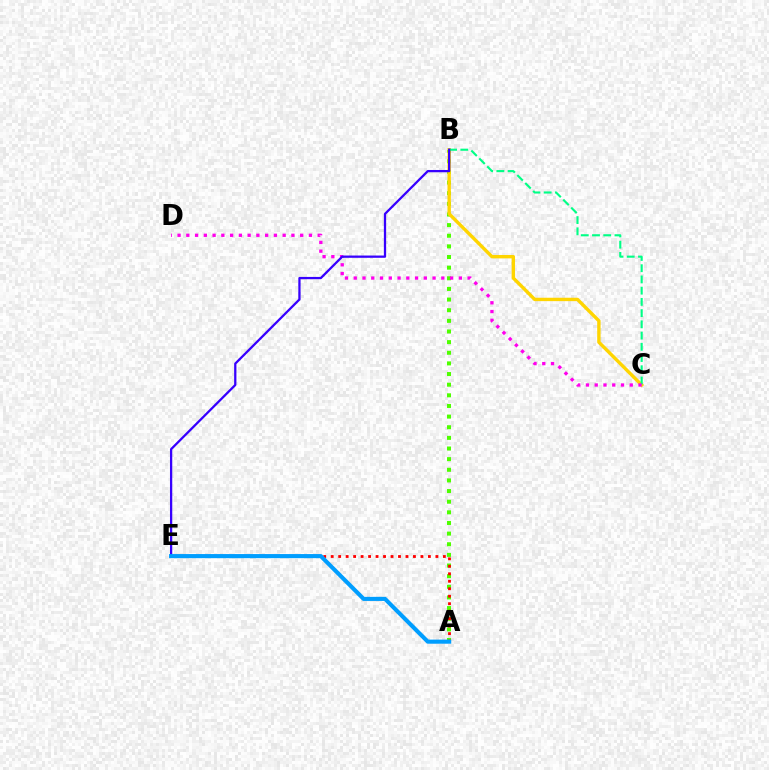{('A', 'B'): [{'color': '#4fff00', 'line_style': 'dotted', 'thickness': 2.89}], ('B', 'C'): [{'color': '#ffd500', 'line_style': 'solid', 'thickness': 2.44}, {'color': '#00ff86', 'line_style': 'dashed', 'thickness': 1.53}], ('C', 'D'): [{'color': '#ff00ed', 'line_style': 'dotted', 'thickness': 2.38}], ('B', 'E'): [{'color': '#3700ff', 'line_style': 'solid', 'thickness': 1.63}], ('A', 'E'): [{'color': '#ff0000', 'line_style': 'dotted', 'thickness': 2.03}, {'color': '#009eff', 'line_style': 'solid', 'thickness': 2.96}]}